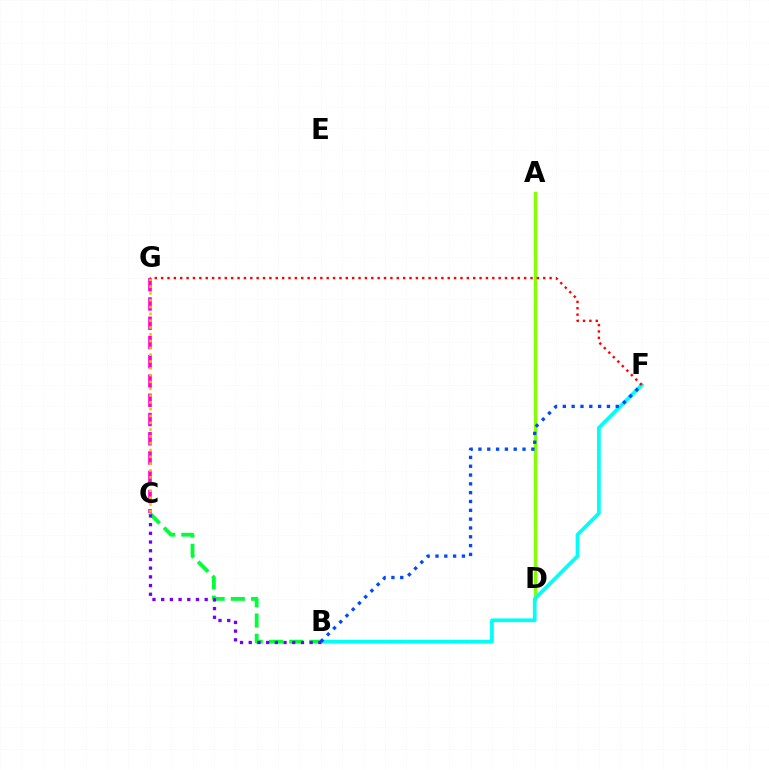{('B', 'C'): [{'color': '#00ff39', 'line_style': 'dashed', 'thickness': 2.75}, {'color': '#7200ff', 'line_style': 'dotted', 'thickness': 2.36}], ('C', 'G'): [{'color': '#ff00cf', 'line_style': 'dashed', 'thickness': 2.62}, {'color': '#ffbd00', 'line_style': 'dotted', 'thickness': 1.85}], ('A', 'D'): [{'color': '#84ff00', 'line_style': 'solid', 'thickness': 2.46}], ('B', 'F'): [{'color': '#00fff6', 'line_style': 'solid', 'thickness': 2.69}, {'color': '#004bff', 'line_style': 'dotted', 'thickness': 2.4}], ('F', 'G'): [{'color': '#ff0000', 'line_style': 'dotted', 'thickness': 1.73}]}